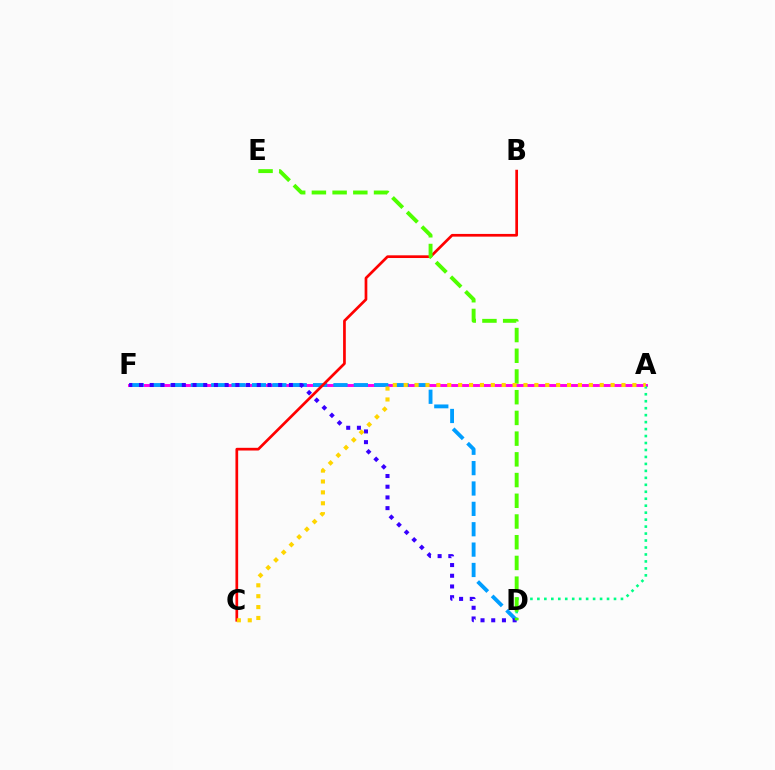{('A', 'F'): [{'color': '#ff00ed', 'line_style': 'solid', 'thickness': 2.12}], ('D', 'F'): [{'color': '#009eff', 'line_style': 'dashed', 'thickness': 2.77}, {'color': '#3700ff', 'line_style': 'dotted', 'thickness': 2.91}], ('B', 'C'): [{'color': '#ff0000', 'line_style': 'solid', 'thickness': 1.95}], ('A', 'D'): [{'color': '#00ff86', 'line_style': 'dotted', 'thickness': 1.89}], ('D', 'E'): [{'color': '#4fff00', 'line_style': 'dashed', 'thickness': 2.81}], ('A', 'C'): [{'color': '#ffd500', 'line_style': 'dotted', 'thickness': 2.96}]}